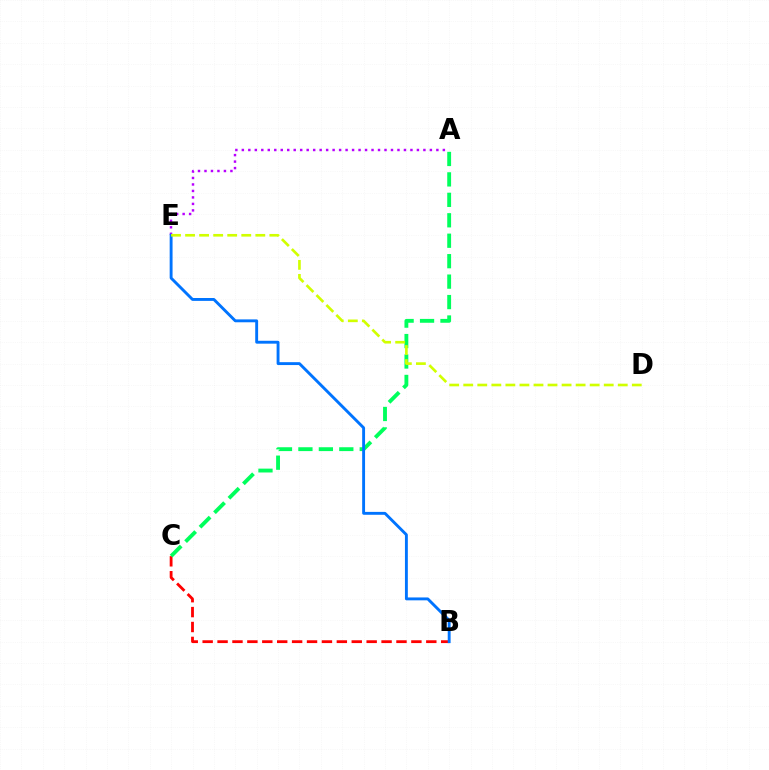{('A', 'E'): [{'color': '#b900ff', 'line_style': 'dotted', 'thickness': 1.76}], ('B', 'C'): [{'color': '#ff0000', 'line_style': 'dashed', 'thickness': 2.03}], ('A', 'C'): [{'color': '#00ff5c', 'line_style': 'dashed', 'thickness': 2.78}], ('B', 'E'): [{'color': '#0074ff', 'line_style': 'solid', 'thickness': 2.08}], ('D', 'E'): [{'color': '#d1ff00', 'line_style': 'dashed', 'thickness': 1.91}]}